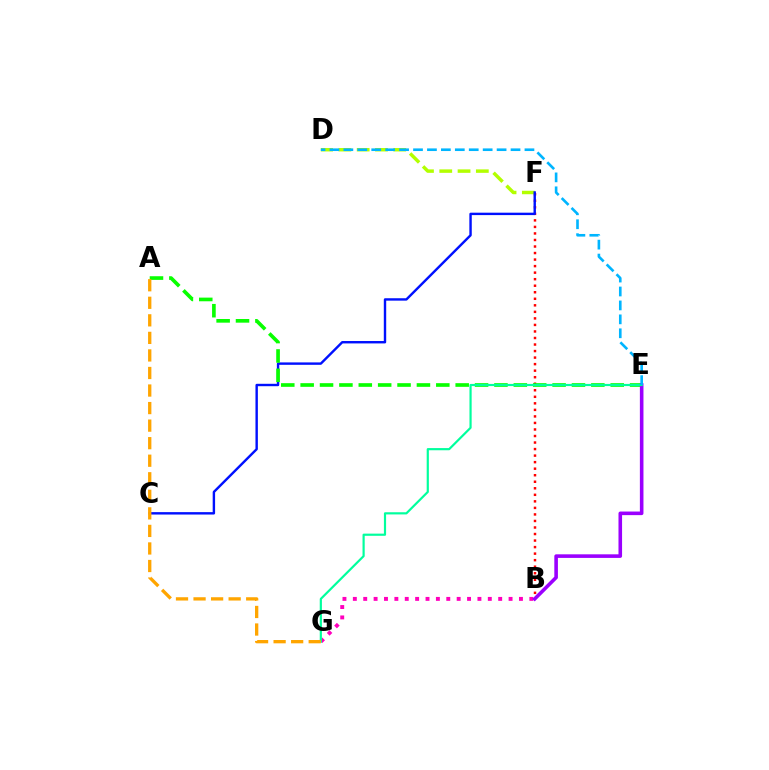{('B', 'F'): [{'color': '#ff0000', 'line_style': 'dotted', 'thickness': 1.78}], ('D', 'F'): [{'color': '#b3ff00', 'line_style': 'dashed', 'thickness': 2.48}], ('B', 'G'): [{'color': '#ff00bd', 'line_style': 'dotted', 'thickness': 2.82}], ('C', 'F'): [{'color': '#0010ff', 'line_style': 'solid', 'thickness': 1.73}], ('A', 'E'): [{'color': '#08ff00', 'line_style': 'dashed', 'thickness': 2.63}], ('B', 'E'): [{'color': '#9b00ff', 'line_style': 'solid', 'thickness': 2.58}], ('E', 'G'): [{'color': '#00ff9d', 'line_style': 'solid', 'thickness': 1.57}], ('A', 'G'): [{'color': '#ffa500', 'line_style': 'dashed', 'thickness': 2.38}], ('D', 'E'): [{'color': '#00b5ff', 'line_style': 'dashed', 'thickness': 1.89}]}